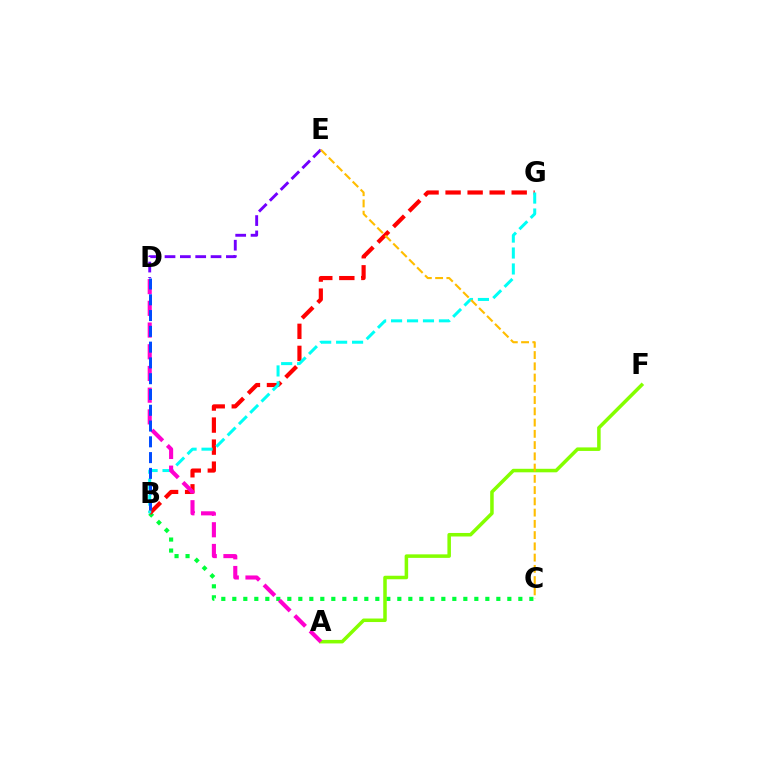{('B', 'C'): [{'color': '#00ff39', 'line_style': 'dotted', 'thickness': 2.99}], ('A', 'F'): [{'color': '#84ff00', 'line_style': 'solid', 'thickness': 2.54}], ('B', 'G'): [{'color': '#ff0000', 'line_style': 'dashed', 'thickness': 2.99}, {'color': '#00fff6', 'line_style': 'dashed', 'thickness': 2.17}], ('D', 'E'): [{'color': '#7200ff', 'line_style': 'dashed', 'thickness': 2.08}], ('A', 'D'): [{'color': '#ff00cf', 'line_style': 'dashed', 'thickness': 2.95}], ('C', 'E'): [{'color': '#ffbd00', 'line_style': 'dashed', 'thickness': 1.53}], ('B', 'D'): [{'color': '#004bff', 'line_style': 'dashed', 'thickness': 2.14}]}